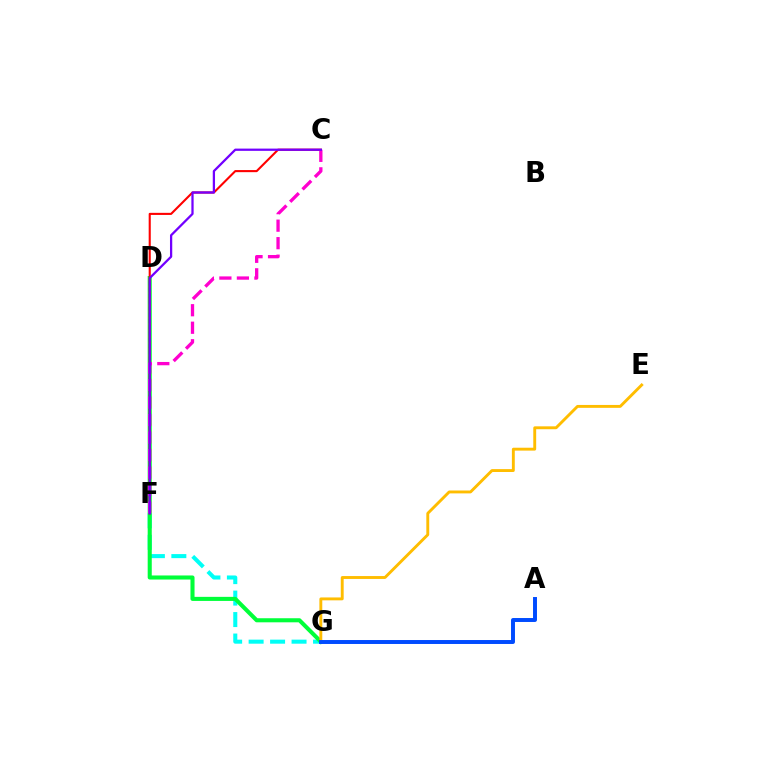{('F', 'G'): [{'color': '#00fff6', 'line_style': 'dashed', 'thickness': 2.92}], ('D', 'G'): [{'color': '#00ff39', 'line_style': 'solid', 'thickness': 2.93}], ('D', 'F'): [{'color': '#84ff00', 'line_style': 'dotted', 'thickness': 1.7}], ('C', 'F'): [{'color': '#ff0000', 'line_style': 'solid', 'thickness': 1.51}, {'color': '#ff00cf', 'line_style': 'dashed', 'thickness': 2.38}, {'color': '#7200ff', 'line_style': 'solid', 'thickness': 1.63}], ('E', 'G'): [{'color': '#ffbd00', 'line_style': 'solid', 'thickness': 2.08}], ('A', 'G'): [{'color': '#004bff', 'line_style': 'solid', 'thickness': 2.84}]}